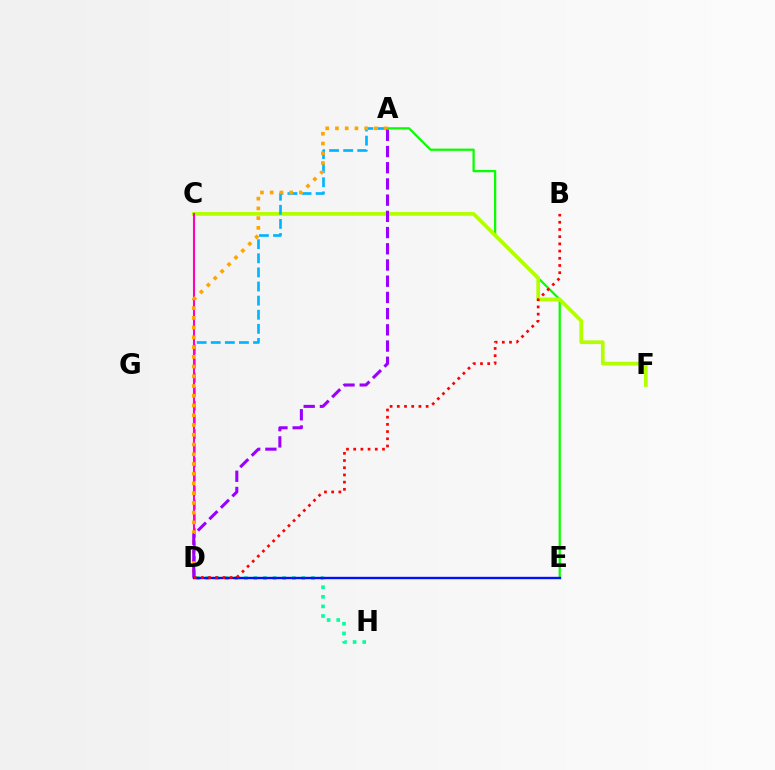{('A', 'E'): [{'color': '#08ff00', 'line_style': 'solid', 'thickness': 1.62}], ('C', 'F'): [{'color': '#b3ff00', 'line_style': 'solid', 'thickness': 2.67}], ('D', 'H'): [{'color': '#00ff9d', 'line_style': 'dotted', 'thickness': 2.61}], ('A', 'D'): [{'color': '#00b5ff', 'line_style': 'dashed', 'thickness': 1.92}, {'color': '#ffa500', 'line_style': 'dotted', 'thickness': 2.65}, {'color': '#9b00ff', 'line_style': 'dashed', 'thickness': 2.2}], ('C', 'D'): [{'color': '#ff00bd', 'line_style': 'solid', 'thickness': 1.5}], ('D', 'E'): [{'color': '#0010ff', 'line_style': 'solid', 'thickness': 1.71}], ('B', 'D'): [{'color': '#ff0000', 'line_style': 'dotted', 'thickness': 1.96}]}